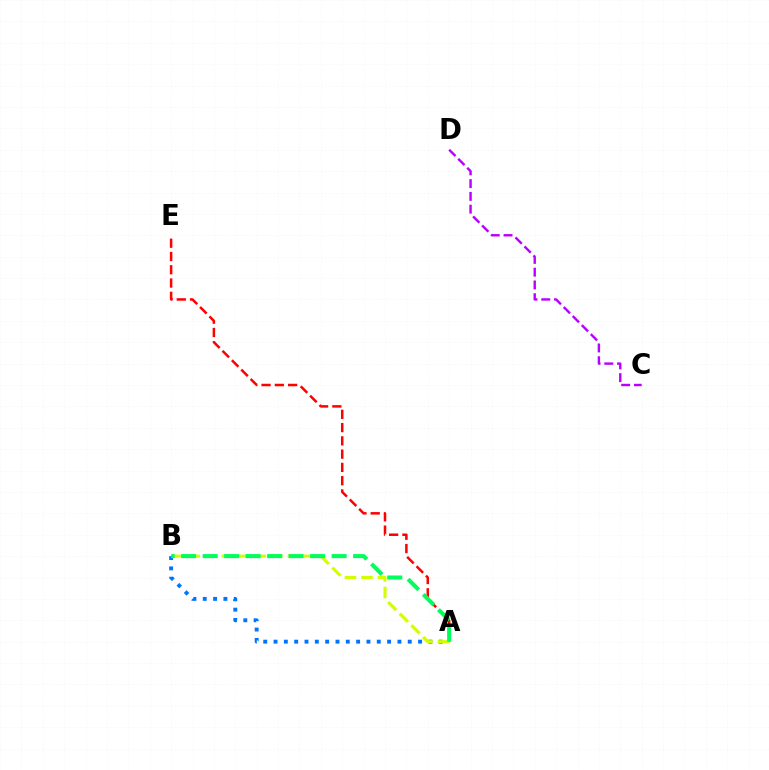{('A', 'E'): [{'color': '#ff0000', 'line_style': 'dashed', 'thickness': 1.8}], ('A', 'B'): [{'color': '#0074ff', 'line_style': 'dotted', 'thickness': 2.8}, {'color': '#d1ff00', 'line_style': 'dashed', 'thickness': 2.24}, {'color': '#00ff5c', 'line_style': 'dashed', 'thickness': 2.92}], ('C', 'D'): [{'color': '#b900ff', 'line_style': 'dashed', 'thickness': 1.73}]}